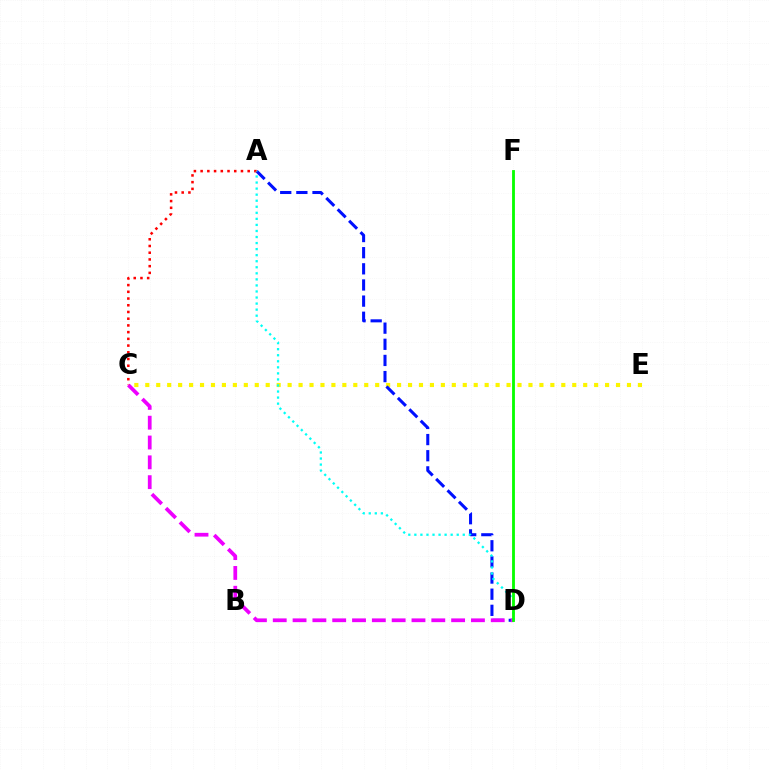{('C', 'E'): [{'color': '#fcf500', 'line_style': 'dotted', 'thickness': 2.97}], ('A', 'D'): [{'color': '#0010ff', 'line_style': 'dashed', 'thickness': 2.19}, {'color': '#00fff6', 'line_style': 'dotted', 'thickness': 1.64}], ('C', 'D'): [{'color': '#ee00ff', 'line_style': 'dashed', 'thickness': 2.69}], ('A', 'C'): [{'color': '#ff0000', 'line_style': 'dotted', 'thickness': 1.83}], ('D', 'F'): [{'color': '#08ff00', 'line_style': 'solid', 'thickness': 2.04}]}